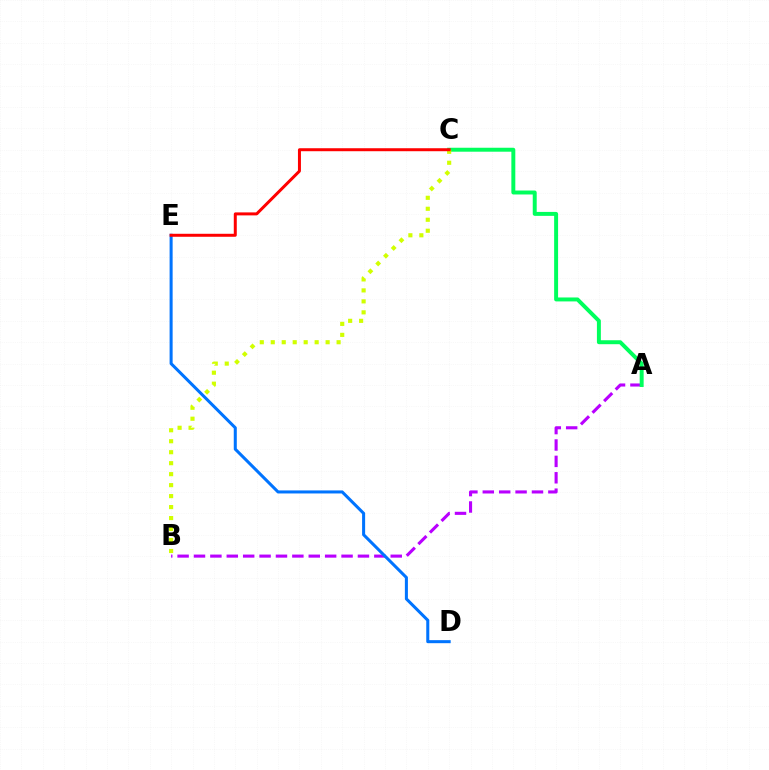{('A', 'B'): [{'color': '#b900ff', 'line_style': 'dashed', 'thickness': 2.23}], ('D', 'E'): [{'color': '#0074ff', 'line_style': 'solid', 'thickness': 2.19}], ('A', 'C'): [{'color': '#00ff5c', 'line_style': 'solid', 'thickness': 2.84}], ('B', 'C'): [{'color': '#d1ff00', 'line_style': 'dotted', 'thickness': 2.98}], ('C', 'E'): [{'color': '#ff0000', 'line_style': 'solid', 'thickness': 2.15}]}